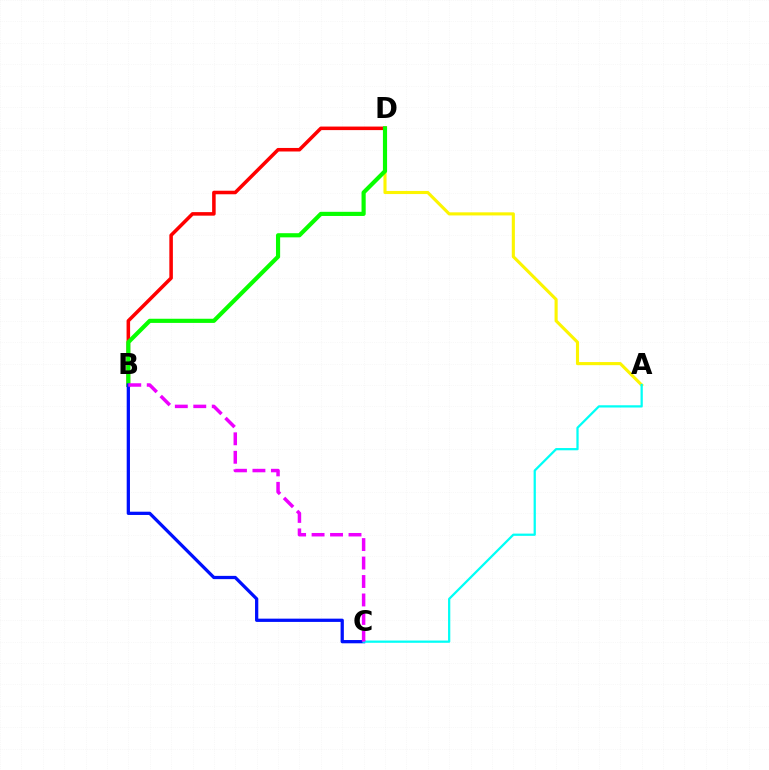{('A', 'D'): [{'color': '#fcf500', 'line_style': 'solid', 'thickness': 2.24}], ('B', 'D'): [{'color': '#ff0000', 'line_style': 'solid', 'thickness': 2.55}, {'color': '#08ff00', 'line_style': 'solid', 'thickness': 2.99}], ('B', 'C'): [{'color': '#0010ff', 'line_style': 'solid', 'thickness': 2.35}, {'color': '#ee00ff', 'line_style': 'dashed', 'thickness': 2.51}], ('A', 'C'): [{'color': '#00fff6', 'line_style': 'solid', 'thickness': 1.62}]}